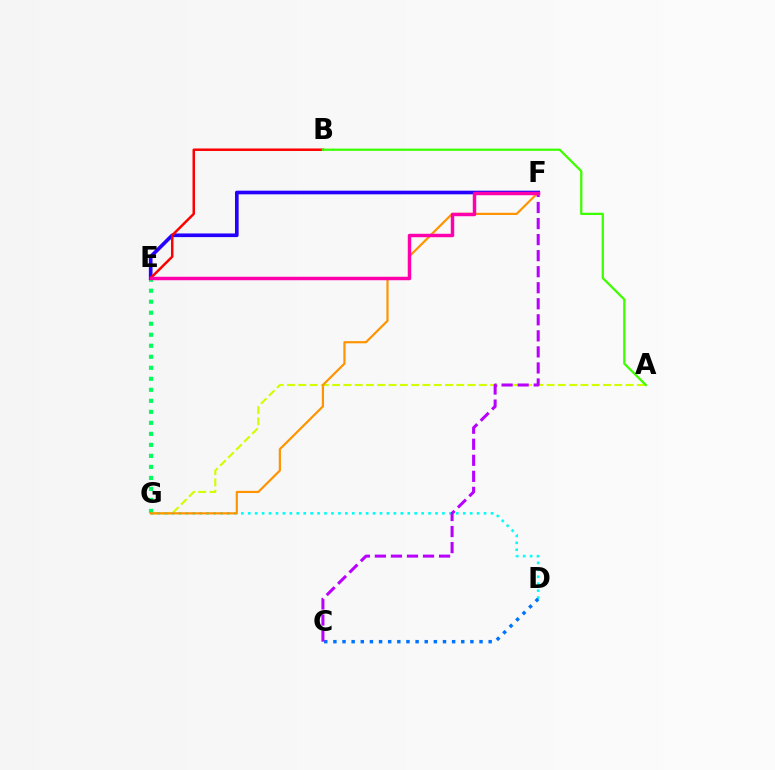{('A', 'G'): [{'color': '#d1ff00', 'line_style': 'dashed', 'thickness': 1.53}], ('D', 'G'): [{'color': '#00fff6', 'line_style': 'dotted', 'thickness': 1.88}], ('E', 'G'): [{'color': '#00ff5c', 'line_style': 'dotted', 'thickness': 2.99}], ('C', 'D'): [{'color': '#0074ff', 'line_style': 'dotted', 'thickness': 2.48}], ('F', 'G'): [{'color': '#ff9400', 'line_style': 'solid', 'thickness': 1.58}], ('C', 'F'): [{'color': '#b900ff', 'line_style': 'dashed', 'thickness': 2.18}], ('E', 'F'): [{'color': '#2500ff', 'line_style': 'solid', 'thickness': 2.63}, {'color': '#ff00ac', 'line_style': 'solid', 'thickness': 2.49}], ('B', 'E'): [{'color': '#ff0000', 'line_style': 'solid', 'thickness': 1.79}], ('A', 'B'): [{'color': '#3dff00', 'line_style': 'solid', 'thickness': 1.63}]}